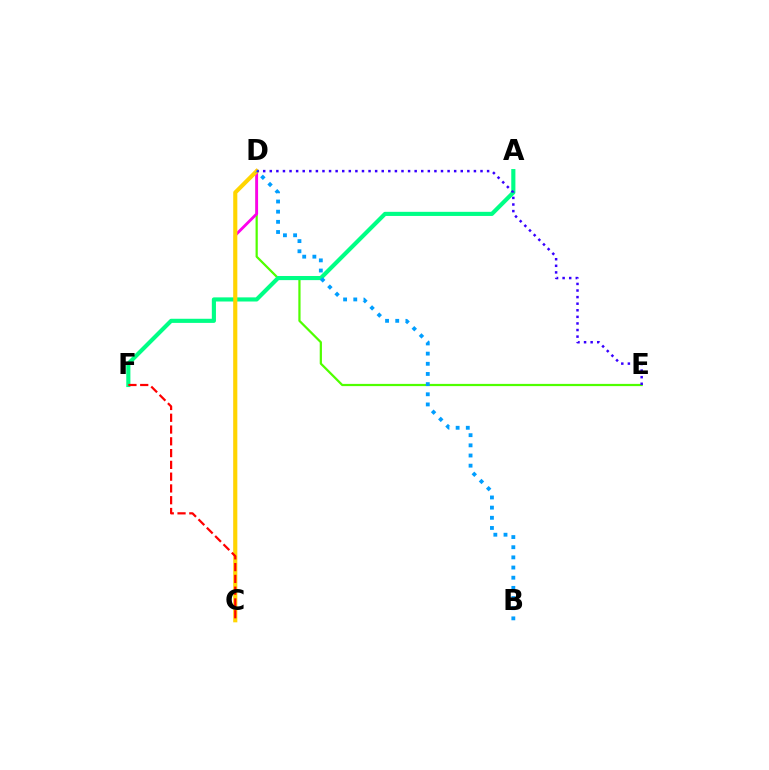{('D', 'E'): [{'color': '#4fff00', 'line_style': 'solid', 'thickness': 1.6}, {'color': '#3700ff', 'line_style': 'dotted', 'thickness': 1.79}], ('A', 'F'): [{'color': '#00ff86', 'line_style': 'solid', 'thickness': 2.97}], ('C', 'D'): [{'color': '#ff00ed', 'line_style': 'solid', 'thickness': 2.03}, {'color': '#ffd500', 'line_style': 'solid', 'thickness': 2.96}], ('C', 'F'): [{'color': '#ff0000', 'line_style': 'dashed', 'thickness': 1.6}], ('B', 'D'): [{'color': '#009eff', 'line_style': 'dotted', 'thickness': 2.76}]}